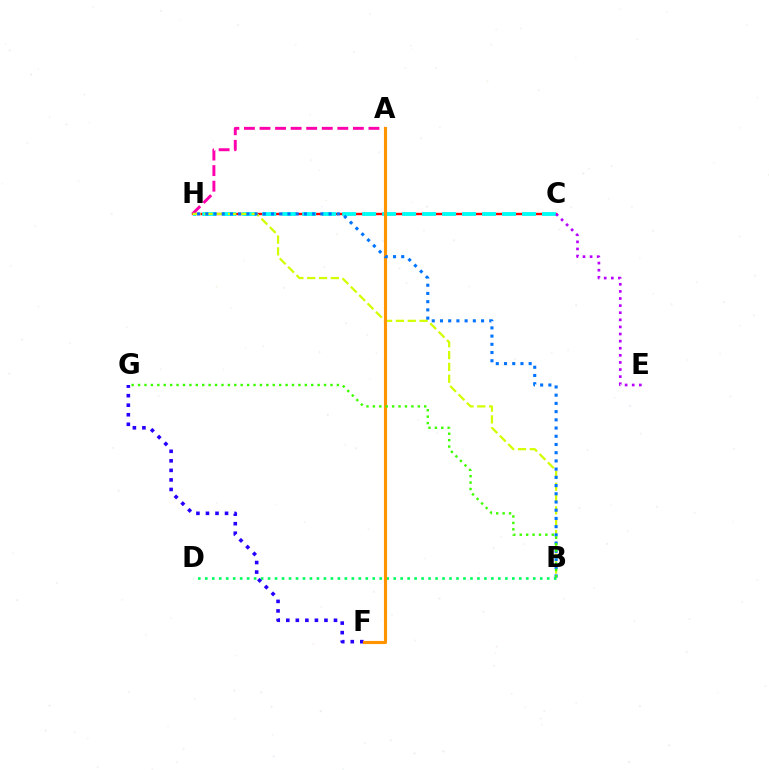{('C', 'H'): [{'color': '#ff0000', 'line_style': 'solid', 'thickness': 1.71}, {'color': '#00fff6', 'line_style': 'dashed', 'thickness': 2.72}], ('B', 'D'): [{'color': '#00ff5c', 'line_style': 'dotted', 'thickness': 1.9}], ('C', 'E'): [{'color': '#b900ff', 'line_style': 'dotted', 'thickness': 1.93}], ('F', 'G'): [{'color': '#2500ff', 'line_style': 'dotted', 'thickness': 2.59}], ('A', 'H'): [{'color': '#ff00ac', 'line_style': 'dashed', 'thickness': 2.11}], ('B', 'H'): [{'color': '#d1ff00', 'line_style': 'dashed', 'thickness': 1.61}, {'color': '#0074ff', 'line_style': 'dotted', 'thickness': 2.23}], ('A', 'F'): [{'color': '#ff9400', 'line_style': 'solid', 'thickness': 2.24}], ('B', 'G'): [{'color': '#3dff00', 'line_style': 'dotted', 'thickness': 1.74}]}